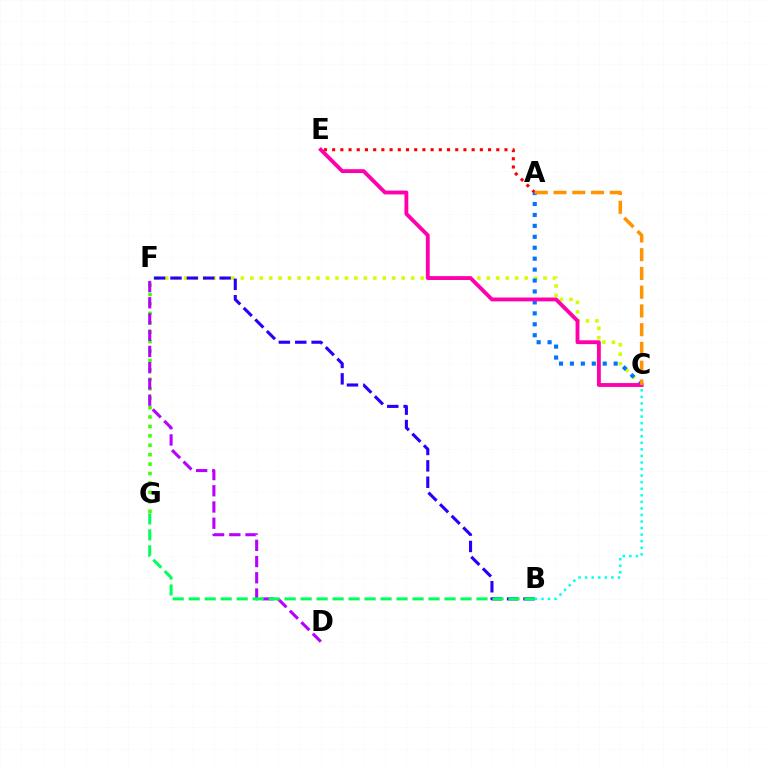{('F', 'G'): [{'color': '#3dff00', 'line_style': 'dotted', 'thickness': 2.56}], ('D', 'F'): [{'color': '#b900ff', 'line_style': 'dashed', 'thickness': 2.2}], ('C', 'F'): [{'color': '#d1ff00', 'line_style': 'dotted', 'thickness': 2.57}], ('B', 'F'): [{'color': '#2500ff', 'line_style': 'dashed', 'thickness': 2.23}], ('A', 'E'): [{'color': '#ff0000', 'line_style': 'dotted', 'thickness': 2.23}], ('A', 'C'): [{'color': '#0074ff', 'line_style': 'dotted', 'thickness': 2.97}, {'color': '#ff9400', 'line_style': 'dashed', 'thickness': 2.55}], ('C', 'E'): [{'color': '#ff00ac', 'line_style': 'solid', 'thickness': 2.77}], ('B', 'G'): [{'color': '#00ff5c', 'line_style': 'dashed', 'thickness': 2.17}], ('B', 'C'): [{'color': '#00fff6', 'line_style': 'dotted', 'thickness': 1.78}]}